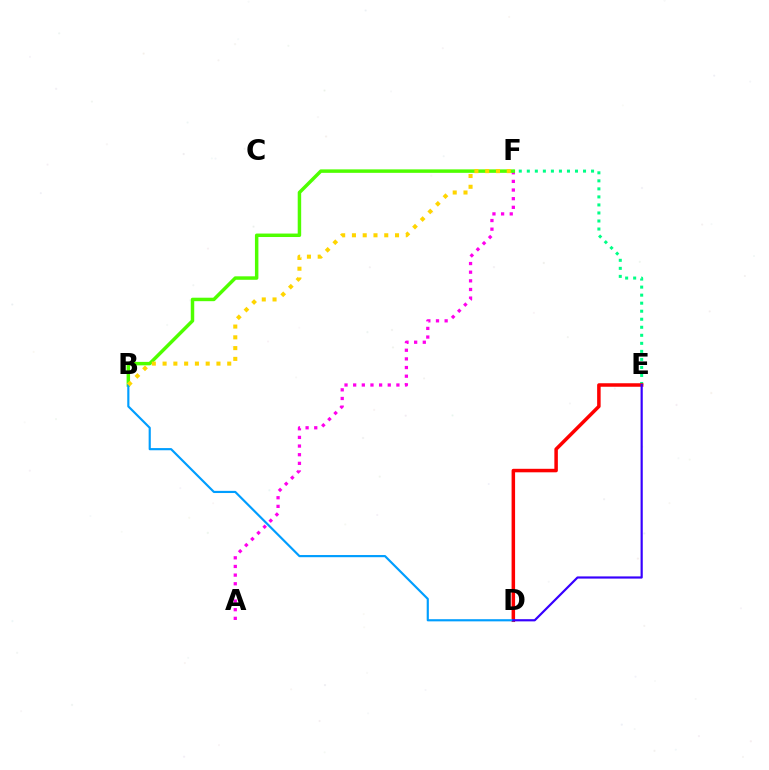{('A', 'F'): [{'color': '#ff00ed', 'line_style': 'dotted', 'thickness': 2.35}], ('B', 'F'): [{'color': '#4fff00', 'line_style': 'solid', 'thickness': 2.5}, {'color': '#ffd500', 'line_style': 'dotted', 'thickness': 2.93}], ('E', 'F'): [{'color': '#00ff86', 'line_style': 'dotted', 'thickness': 2.18}], ('D', 'E'): [{'color': '#ff0000', 'line_style': 'solid', 'thickness': 2.52}, {'color': '#3700ff', 'line_style': 'solid', 'thickness': 1.58}], ('B', 'D'): [{'color': '#009eff', 'line_style': 'solid', 'thickness': 1.56}]}